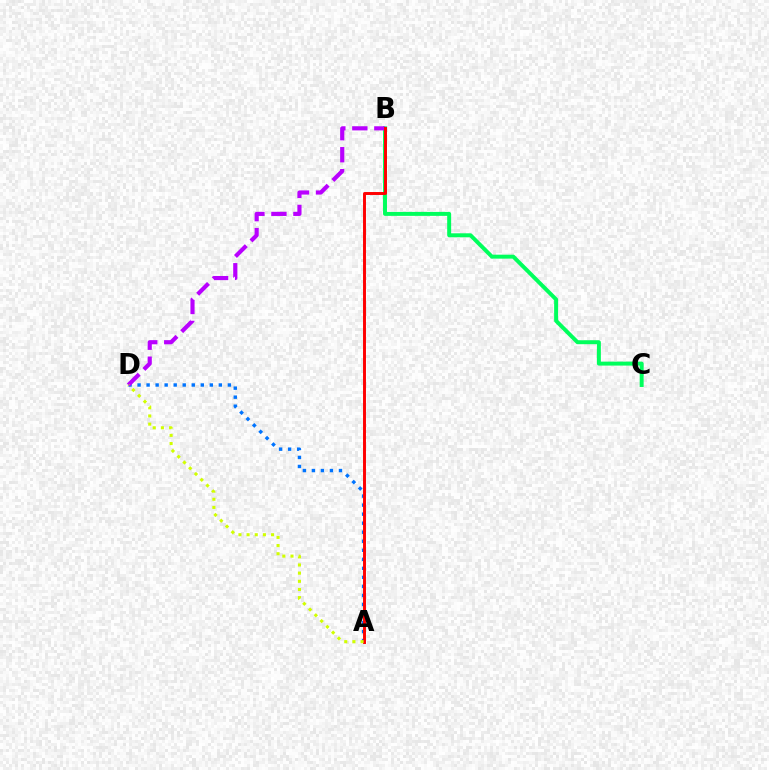{('B', 'C'): [{'color': '#00ff5c', 'line_style': 'solid', 'thickness': 2.85}], ('A', 'D'): [{'color': '#0074ff', 'line_style': 'dotted', 'thickness': 2.45}, {'color': '#d1ff00', 'line_style': 'dotted', 'thickness': 2.22}], ('B', 'D'): [{'color': '#b900ff', 'line_style': 'dashed', 'thickness': 2.99}], ('A', 'B'): [{'color': '#ff0000', 'line_style': 'solid', 'thickness': 2.12}]}